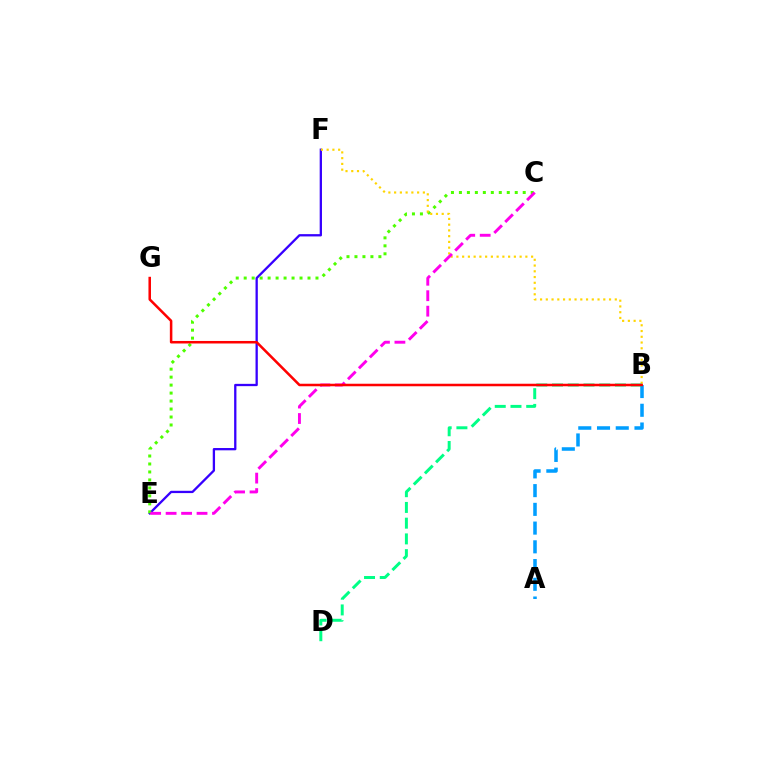{('E', 'F'): [{'color': '#3700ff', 'line_style': 'solid', 'thickness': 1.65}], ('C', 'E'): [{'color': '#4fff00', 'line_style': 'dotted', 'thickness': 2.17}, {'color': '#ff00ed', 'line_style': 'dashed', 'thickness': 2.1}], ('B', 'F'): [{'color': '#ffd500', 'line_style': 'dotted', 'thickness': 1.56}], ('A', 'B'): [{'color': '#009eff', 'line_style': 'dashed', 'thickness': 2.55}], ('B', 'D'): [{'color': '#00ff86', 'line_style': 'dashed', 'thickness': 2.14}], ('B', 'G'): [{'color': '#ff0000', 'line_style': 'solid', 'thickness': 1.82}]}